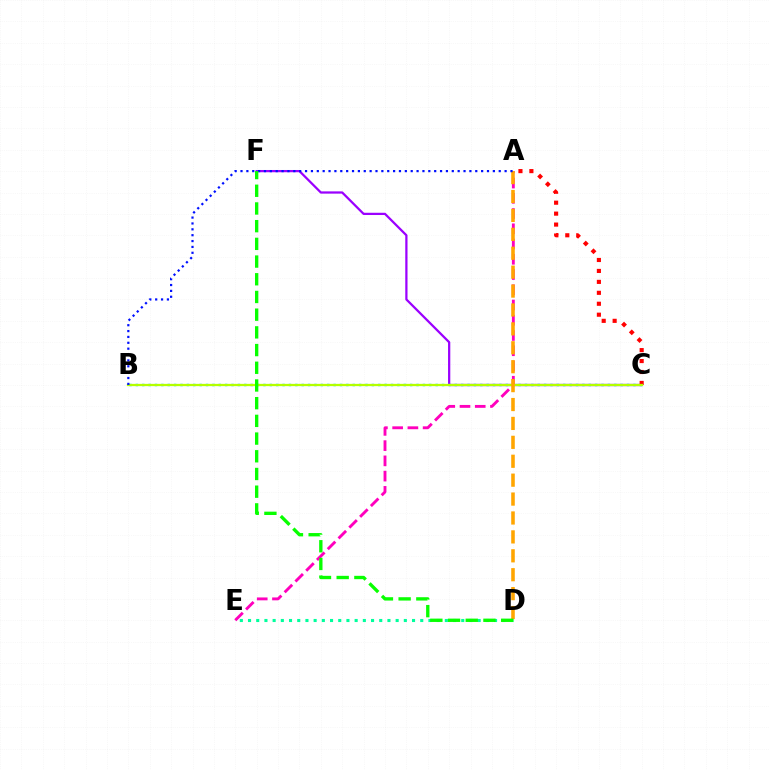{('C', 'F'): [{'color': '#9b00ff', 'line_style': 'solid', 'thickness': 1.62}], ('A', 'E'): [{'color': '#ff00bd', 'line_style': 'dashed', 'thickness': 2.07}], ('B', 'C'): [{'color': '#00b5ff', 'line_style': 'dotted', 'thickness': 1.73}, {'color': '#b3ff00', 'line_style': 'solid', 'thickness': 1.63}], ('A', 'C'): [{'color': '#ff0000', 'line_style': 'dotted', 'thickness': 2.97}], ('D', 'E'): [{'color': '#00ff9d', 'line_style': 'dotted', 'thickness': 2.23}], ('A', 'D'): [{'color': '#ffa500', 'line_style': 'dashed', 'thickness': 2.57}], ('A', 'B'): [{'color': '#0010ff', 'line_style': 'dotted', 'thickness': 1.59}], ('D', 'F'): [{'color': '#08ff00', 'line_style': 'dashed', 'thickness': 2.4}]}